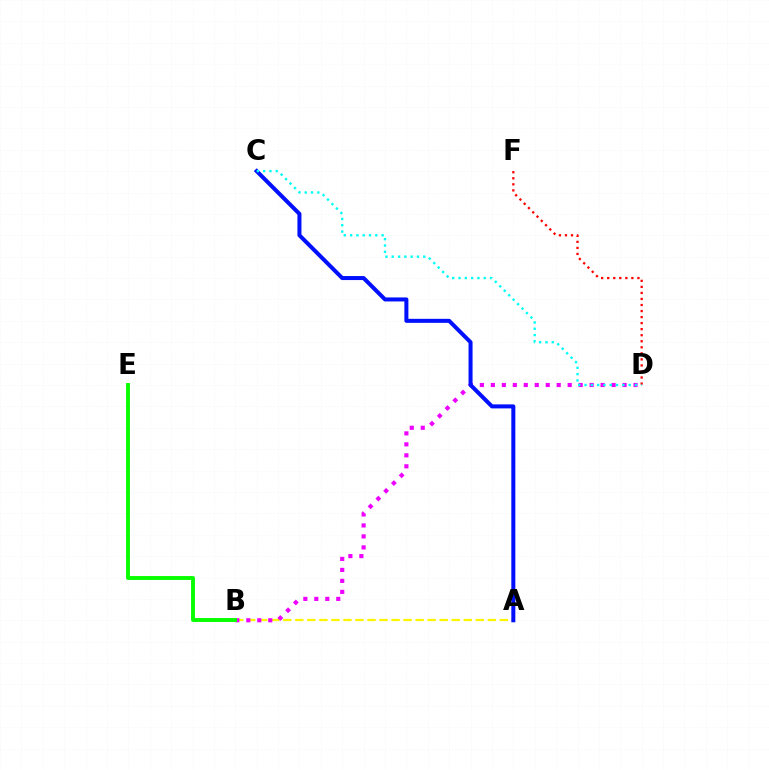{('D', 'F'): [{'color': '#ff0000', 'line_style': 'dotted', 'thickness': 1.64}], ('A', 'B'): [{'color': '#fcf500', 'line_style': 'dashed', 'thickness': 1.63}], ('B', 'D'): [{'color': '#ee00ff', 'line_style': 'dotted', 'thickness': 2.98}], ('B', 'E'): [{'color': '#08ff00', 'line_style': 'solid', 'thickness': 2.8}], ('A', 'C'): [{'color': '#0010ff', 'line_style': 'solid', 'thickness': 2.89}], ('C', 'D'): [{'color': '#00fff6', 'line_style': 'dotted', 'thickness': 1.71}]}